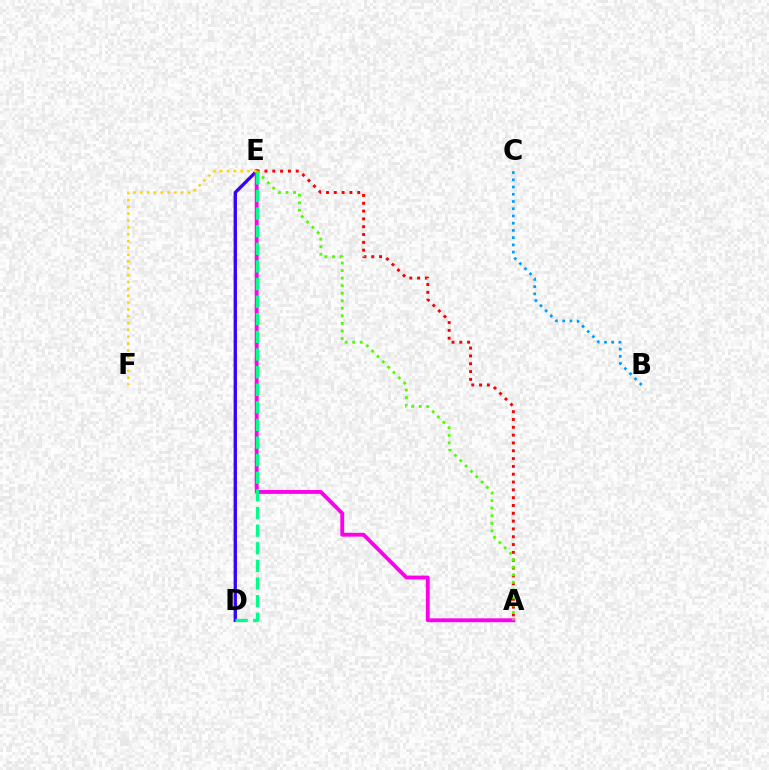{('D', 'E'): [{'color': '#3700ff', 'line_style': 'solid', 'thickness': 2.4}, {'color': '#00ff86', 'line_style': 'dashed', 'thickness': 2.39}], ('A', 'E'): [{'color': '#ff00ed', 'line_style': 'solid', 'thickness': 2.78}, {'color': '#ff0000', 'line_style': 'dotted', 'thickness': 2.12}, {'color': '#4fff00', 'line_style': 'dotted', 'thickness': 2.05}], ('B', 'C'): [{'color': '#009eff', 'line_style': 'dotted', 'thickness': 1.96}], ('E', 'F'): [{'color': '#ffd500', 'line_style': 'dotted', 'thickness': 1.86}]}